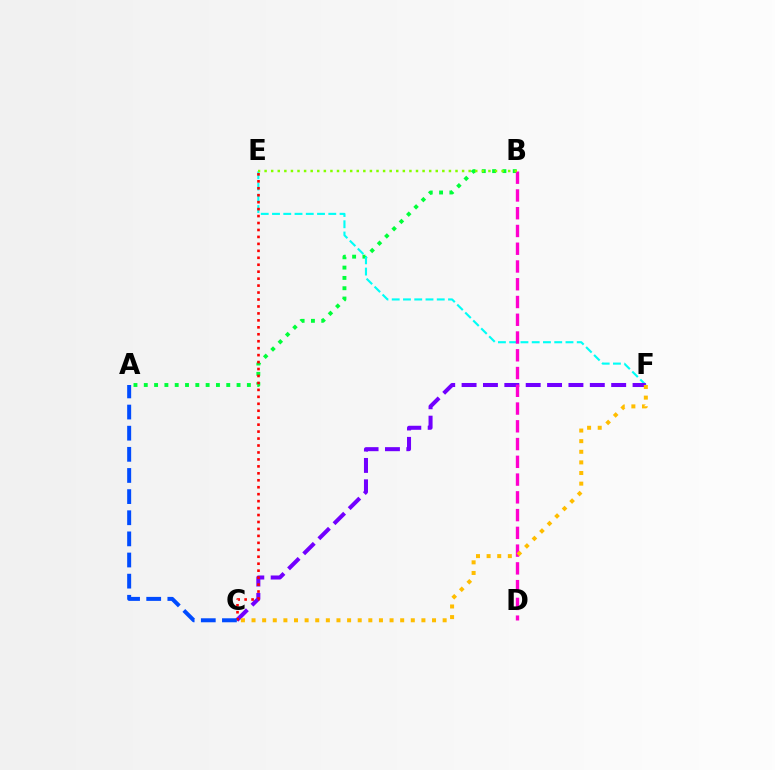{('A', 'B'): [{'color': '#00ff39', 'line_style': 'dotted', 'thickness': 2.8}], ('E', 'F'): [{'color': '#00fff6', 'line_style': 'dashed', 'thickness': 1.53}], ('C', 'F'): [{'color': '#7200ff', 'line_style': 'dashed', 'thickness': 2.9}, {'color': '#ffbd00', 'line_style': 'dotted', 'thickness': 2.88}], ('C', 'E'): [{'color': '#ff0000', 'line_style': 'dotted', 'thickness': 1.89}], ('B', 'D'): [{'color': '#ff00cf', 'line_style': 'dashed', 'thickness': 2.41}], ('B', 'E'): [{'color': '#84ff00', 'line_style': 'dotted', 'thickness': 1.79}], ('A', 'C'): [{'color': '#004bff', 'line_style': 'dashed', 'thickness': 2.87}]}